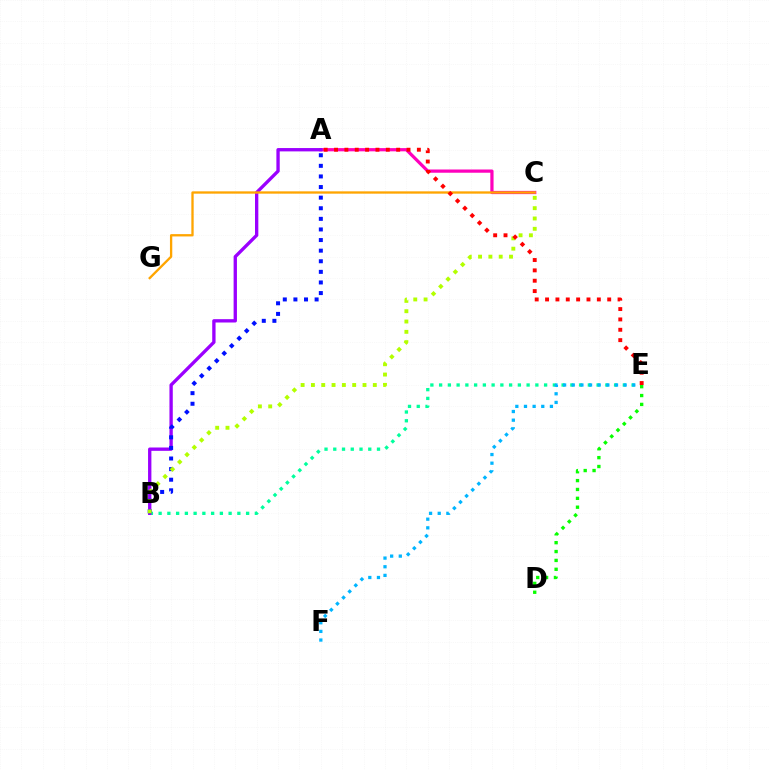{('B', 'E'): [{'color': '#00ff9d', 'line_style': 'dotted', 'thickness': 2.38}], ('E', 'F'): [{'color': '#00b5ff', 'line_style': 'dotted', 'thickness': 2.35}], ('A', 'C'): [{'color': '#ff00bd', 'line_style': 'solid', 'thickness': 2.32}], ('A', 'B'): [{'color': '#9b00ff', 'line_style': 'solid', 'thickness': 2.4}, {'color': '#0010ff', 'line_style': 'dotted', 'thickness': 2.88}], ('B', 'C'): [{'color': '#b3ff00', 'line_style': 'dotted', 'thickness': 2.8}], ('C', 'G'): [{'color': '#ffa500', 'line_style': 'solid', 'thickness': 1.67}], ('D', 'E'): [{'color': '#08ff00', 'line_style': 'dotted', 'thickness': 2.41}], ('A', 'E'): [{'color': '#ff0000', 'line_style': 'dotted', 'thickness': 2.81}]}